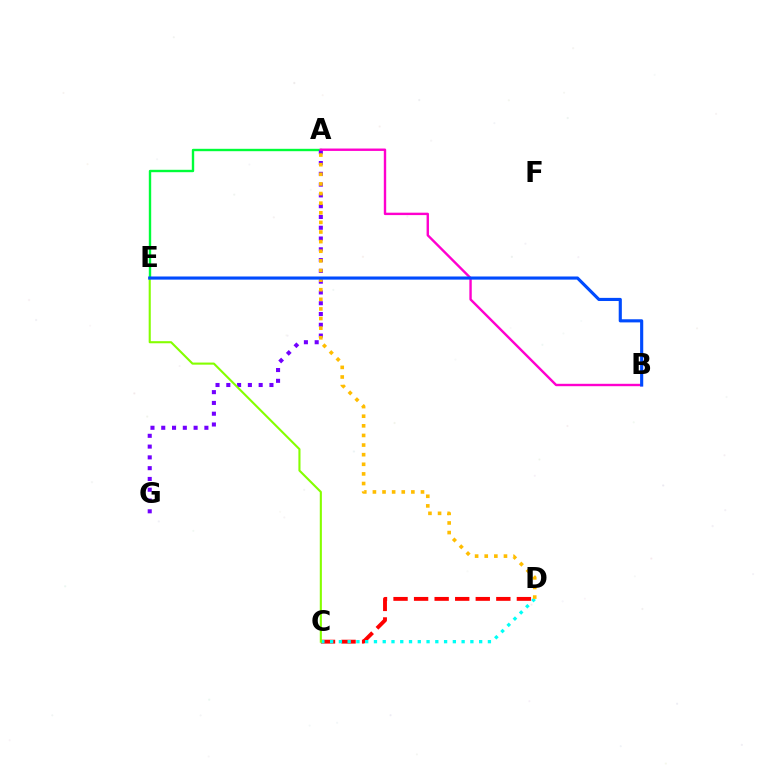{('A', 'E'): [{'color': '#00ff39', 'line_style': 'solid', 'thickness': 1.72}], ('C', 'D'): [{'color': '#ff0000', 'line_style': 'dashed', 'thickness': 2.79}, {'color': '#00fff6', 'line_style': 'dotted', 'thickness': 2.38}], ('A', 'G'): [{'color': '#7200ff', 'line_style': 'dotted', 'thickness': 2.93}], ('C', 'E'): [{'color': '#84ff00', 'line_style': 'solid', 'thickness': 1.51}], ('A', 'B'): [{'color': '#ff00cf', 'line_style': 'solid', 'thickness': 1.73}], ('A', 'D'): [{'color': '#ffbd00', 'line_style': 'dotted', 'thickness': 2.61}], ('B', 'E'): [{'color': '#004bff', 'line_style': 'solid', 'thickness': 2.25}]}